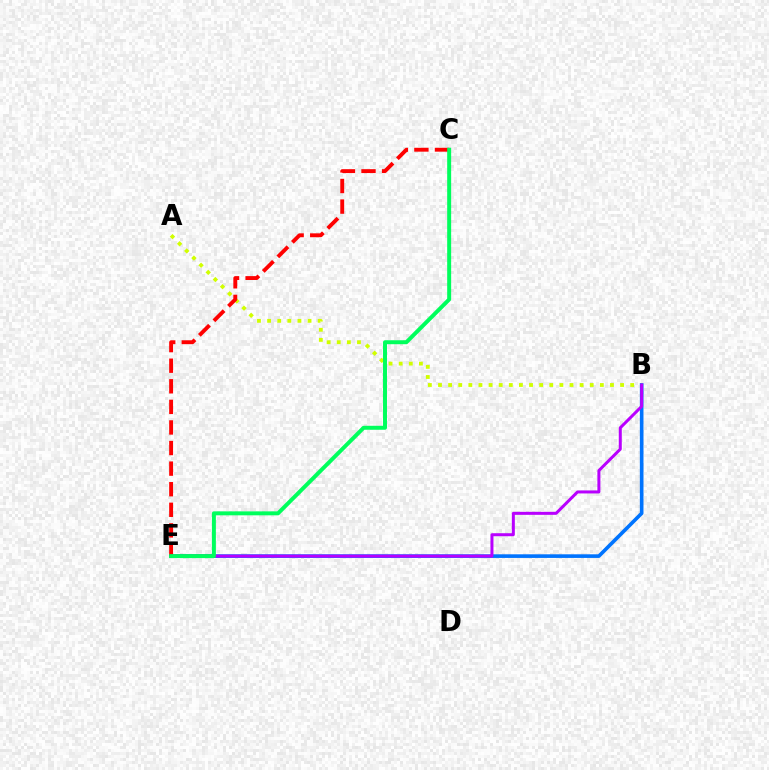{('A', 'B'): [{'color': '#d1ff00', 'line_style': 'dotted', 'thickness': 2.75}], ('B', 'E'): [{'color': '#0074ff', 'line_style': 'solid', 'thickness': 2.62}, {'color': '#b900ff', 'line_style': 'solid', 'thickness': 2.16}], ('C', 'E'): [{'color': '#ff0000', 'line_style': 'dashed', 'thickness': 2.8}, {'color': '#00ff5c', 'line_style': 'solid', 'thickness': 2.86}]}